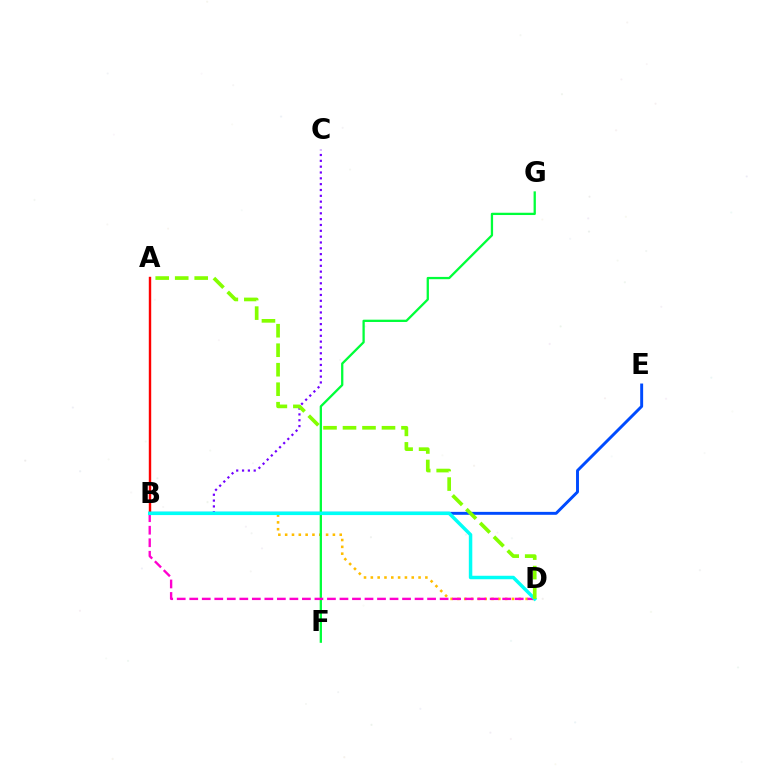{('A', 'B'): [{'color': '#ff0000', 'line_style': 'solid', 'thickness': 1.74}], ('B', 'D'): [{'color': '#ffbd00', 'line_style': 'dotted', 'thickness': 1.85}, {'color': '#ff00cf', 'line_style': 'dashed', 'thickness': 1.7}, {'color': '#00fff6', 'line_style': 'solid', 'thickness': 2.5}], ('B', 'E'): [{'color': '#004bff', 'line_style': 'solid', 'thickness': 2.11}], ('F', 'G'): [{'color': '#00ff39', 'line_style': 'solid', 'thickness': 1.65}], ('B', 'C'): [{'color': '#7200ff', 'line_style': 'dotted', 'thickness': 1.58}], ('A', 'D'): [{'color': '#84ff00', 'line_style': 'dashed', 'thickness': 2.65}]}